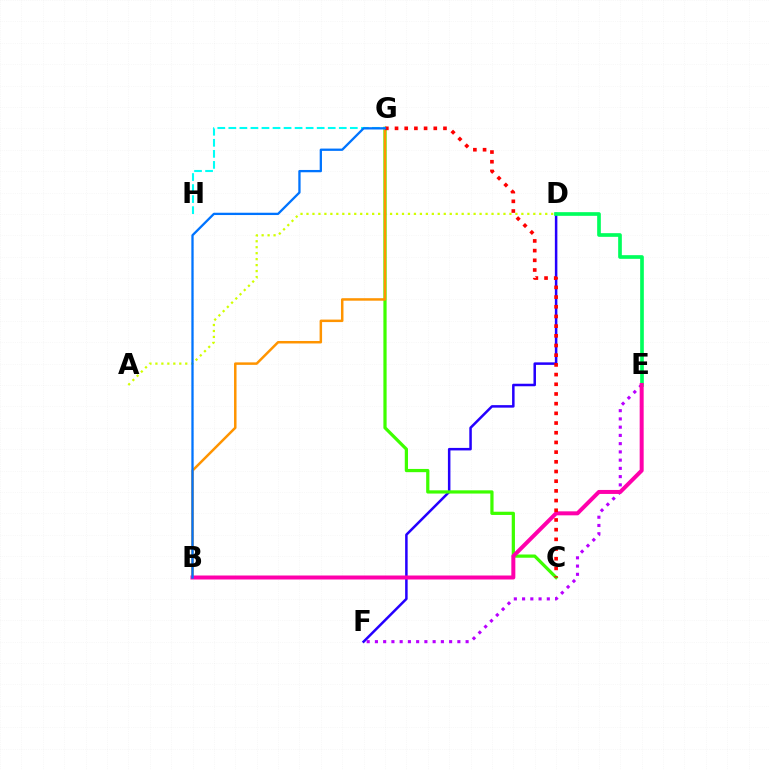{('D', 'F'): [{'color': '#2500ff', 'line_style': 'solid', 'thickness': 1.81}], ('E', 'F'): [{'color': '#b900ff', 'line_style': 'dotted', 'thickness': 2.24}], ('D', 'E'): [{'color': '#00ff5c', 'line_style': 'solid', 'thickness': 2.64}], ('A', 'D'): [{'color': '#d1ff00', 'line_style': 'dotted', 'thickness': 1.62}], ('C', 'G'): [{'color': '#3dff00', 'line_style': 'solid', 'thickness': 2.33}, {'color': '#ff0000', 'line_style': 'dotted', 'thickness': 2.63}], ('B', 'G'): [{'color': '#ff9400', 'line_style': 'solid', 'thickness': 1.79}, {'color': '#0074ff', 'line_style': 'solid', 'thickness': 1.65}], ('B', 'E'): [{'color': '#ff00ac', 'line_style': 'solid', 'thickness': 2.88}], ('G', 'H'): [{'color': '#00fff6', 'line_style': 'dashed', 'thickness': 1.5}]}